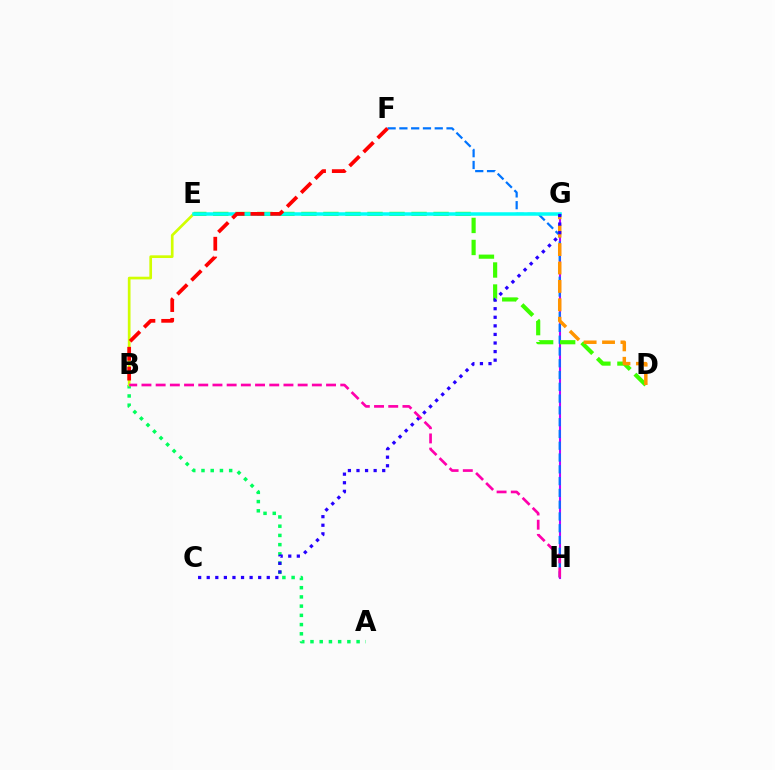{('A', 'B'): [{'color': '#00ff5c', 'line_style': 'dotted', 'thickness': 2.51}], ('B', 'E'): [{'color': '#d1ff00', 'line_style': 'solid', 'thickness': 1.94}], ('G', 'H'): [{'color': '#b900ff', 'line_style': 'solid', 'thickness': 1.51}], ('F', 'H'): [{'color': '#0074ff', 'line_style': 'dashed', 'thickness': 1.6}], ('D', 'E'): [{'color': '#3dff00', 'line_style': 'dashed', 'thickness': 2.99}], ('D', 'G'): [{'color': '#ff9400', 'line_style': 'dashed', 'thickness': 2.5}], ('E', 'G'): [{'color': '#00fff6', 'line_style': 'solid', 'thickness': 2.53}], ('C', 'G'): [{'color': '#2500ff', 'line_style': 'dotted', 'thickness': 2.33}], ('B', 'F'): [{'color': '#ff0000', 'line_style': 'dashed', 'thickness': 2.69}], ('B', 'H'): [{'color': '#ff00ac', 'line_style': 'dashed', 'thickness': 1.93}]}